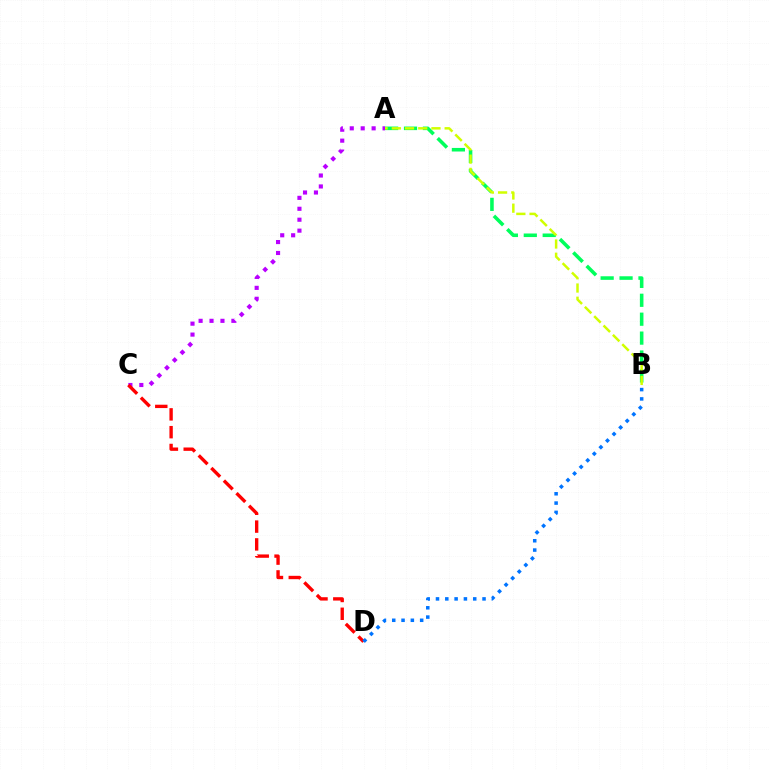{('A', 'C'): [{'color': '#b900ff', 'line_style': 'dotted', 'thickness': 2.97}], ('C', 'D'): [{'color': '#ff0000', 'line_style': 'dashed', 'thickness': 2.42}], ('A', 'B'): [{'color': '#00ff5c', 'line_style': 'dashed', 'thickness': 2.57}, {'color': '#d1ff00', 'line_style': 'dashed', 'thickness': 1.8}], ('B', 'D'): [{'color': '#0074ff', 'line_style': 'dotted', 'thickness': 2.53}]}